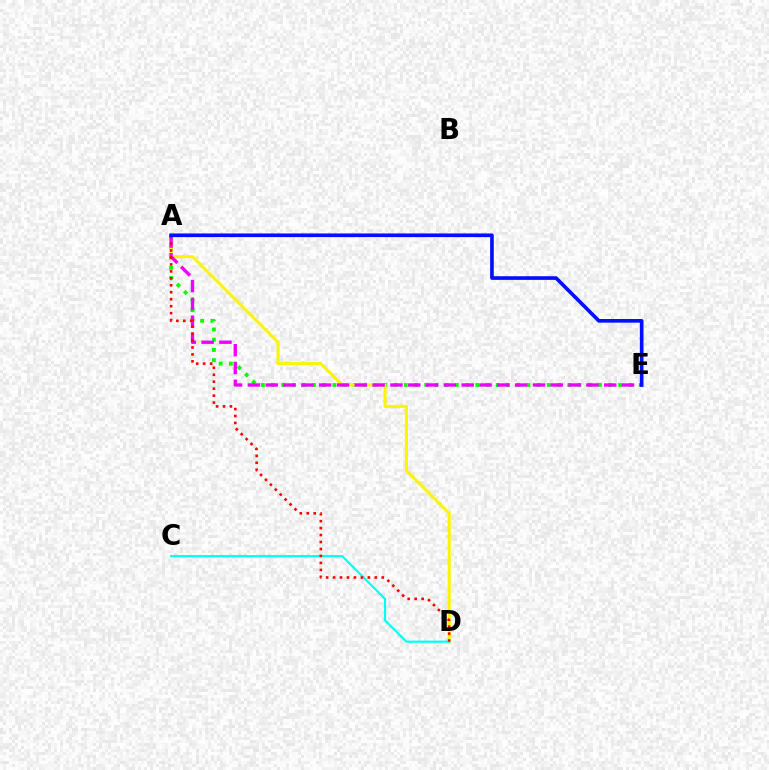{('A', 'E'): [{'color': '#08ff00', 'line_style': 'dotted', 'thickness': 2.77}, {'color': '#ee00ff', 'line_style': 'dashed', 'thickness': 2.42}, {'color': '#0010ff', 'line_style': 'solid', 'thickness': 2.63}], ('A', 'D'): [{'color': '#fcf500', 'line_style': 'solid', 'thickness': 2.19}, {'color': '#ff0000', 'line_style': 'dotted', 'thickness': 1.89}], ('C', 'D'): [{'color': '#00fff6', 'line_style': 'solid', 'thickness': 1.54}]}